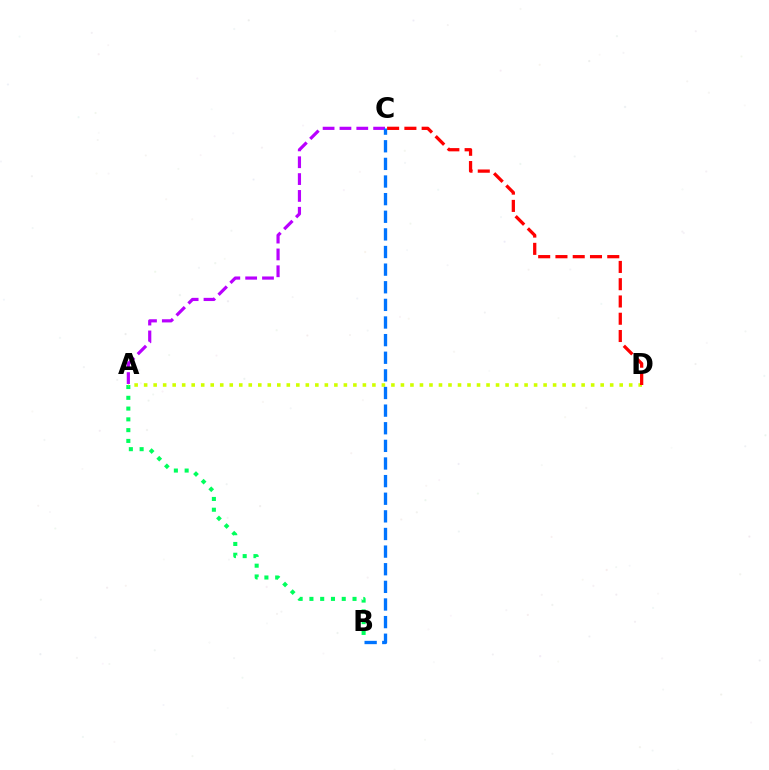{('A', 'B'): [{'color': '#00ff5c', 'line_style': 'dotted', 'thickness': 2.93}], ('A', 'D'): [{'color': '#d1ff00', 'line_style': 'dotted', 'thickness': 2.58}], ('A', 'C'): [{'color': '#b900ff', 'line_style': 'dashed', 'thickness': 2.29}], ('B', 'C'): [{'color': '#0074ff', 'line_style': 'dashed', 'thickness': 2.39}], ('C', 'D'): [{'color': '#ff0000', 'line_style': 'dashed', 'thickness': 2.35}]}